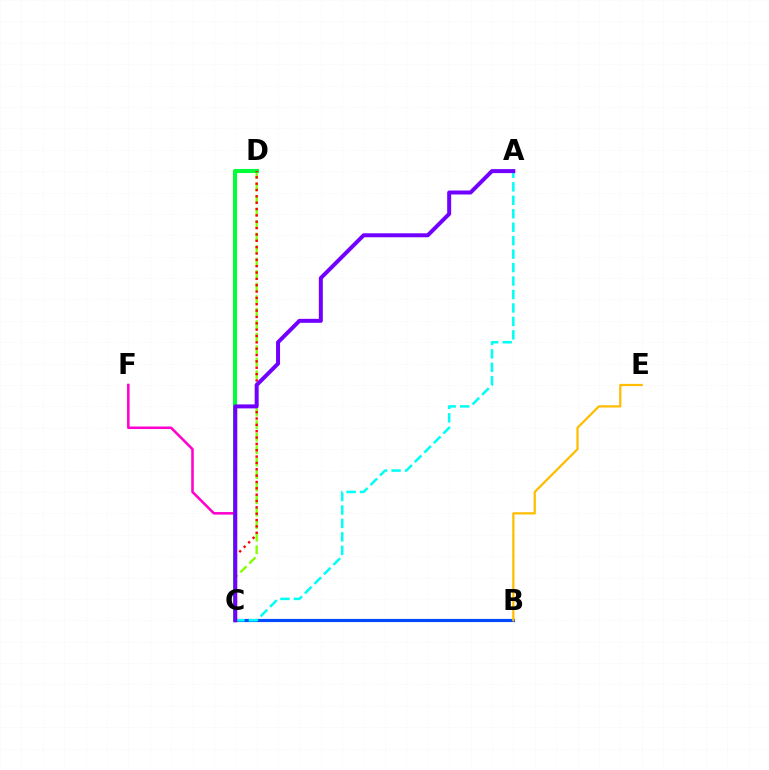{('B', 'C'): [{'color': '#004bff', 'line_style': 'solid', 'thickness': 2.27}], ('C', 'D'): [{'color': '#84ff00', 'line_style': 'dashed', 'thickness': 1.7}, {'color': '#00ff39', 'line_style': 'solid', 'thickness': 2.93}, {'color': '#ff0000', 'line_style': 'dotted', 'thickness': 1.72}], ('A', 'C'): [{'color': '#00fff6', 'line_style': 'dashed', 'thickness': 1.83}, {'color': '#7200ff', 'line_style': 'solid', 'thickness': 2.87}], ('B', 'E'): [{'color': '#ffbd00', 'line_style': 'solid', 'thickness': 1.61}], ('C', 'F'): [{'color': '#ff00cf', 'line_style': 'solid', 'thickness': 1.83}]}